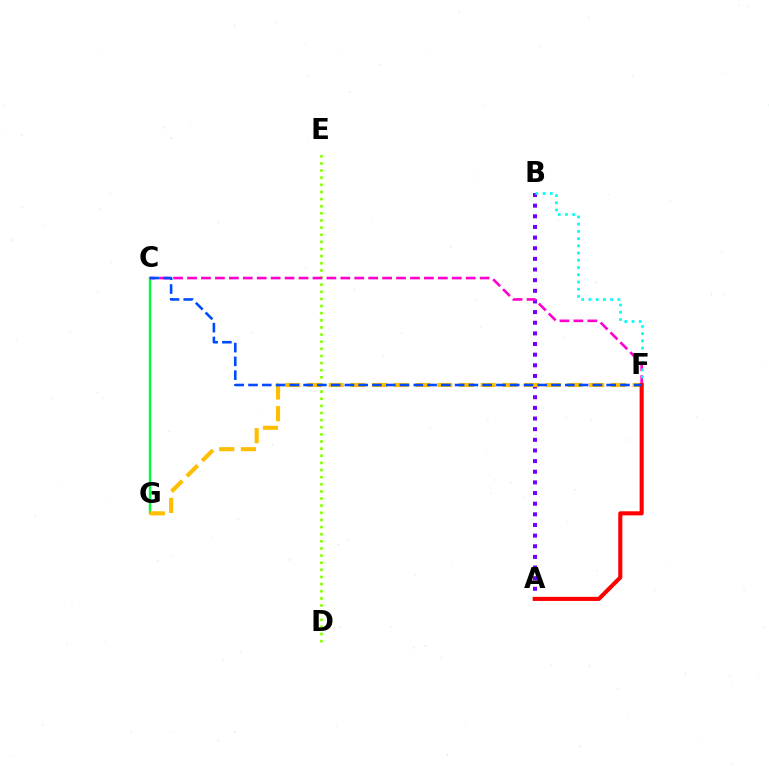{('D', 'E'): [{'color': '#84ff00', 'line_style': 'dotted', 'thickness': 1.94}], ('A', 'B'): [{'color': '#7200ff', 'line_style': 'dotted', 'thickness': 2.89}], ('C', 'G'): [{'color': '#00ff39', 'line_style': 'solid', 'thickness': 1.73}], ('C', 'F'): [{'color': '#ff00cf', 'line_style': 'dashed', 'thickness': 1.89}, {'color': '#004bff', 'line_style': 'dashed', 'thickness': 1.87}], ('B', 'F'): [{'color': '#00fff6', 'line_style': 'dotted', 'thickness': 1.96}], ('F', 'G'): [{'color': '#ffbd00', 'line_style': 'dashed', 'thickness': 2.95}], ('A', 'F'): [{'color': '#ff0000', 'line_style': 'solid', 'thickness': 2.95}]}